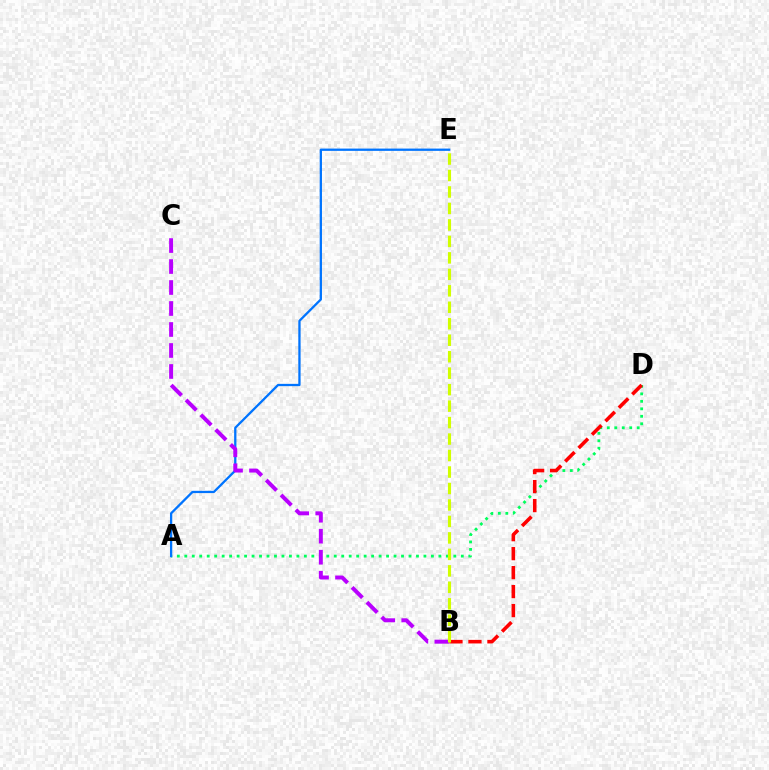{('A', 'D'): [{'color': '#00ff5c', 'line_style': 'dotted', 'thickness': 2.03}], ('A', 'E'): [{'color': '#0074ff', 'line_style': 'solid', 'thickness': 1.65}], ('B', 'C'): [{'color': '#b900ff', 'line_style': 'dashed', 'thickness': 2.85}], ('B', 'D'): [{'color': '#ff0000', 'line_style': 'dashed', 'thickness': 2.58}], ('B', 'E'): [{'color': '#d1ff00', 'line_style': 'dashed', 'thickness': 2.24}]}